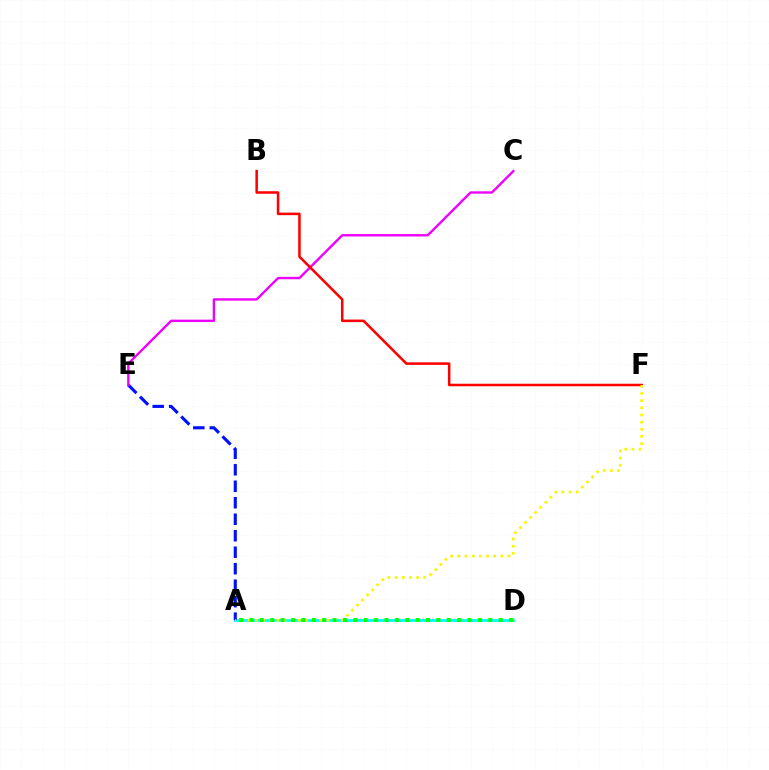{('A', 'D'): [{'color': '#00fff6', 'line_style': 'solid', 'thickness': 1.97}, {'color': '#08ff00', 'line_style': 'dotted', 'thickness': 2.82}], ('A', 'E'): [{'color': '#0010ff', 'line_style': 'dashed', 'thickness': 2.24}], ('C', 'E'): [{'color': '#ee00ff', 'line_style': 'solid', 'thickness': 1.71}], ('B', 'F'): [{'color': '#ff0000', 'line_style': 'solid', 'thickness': 1.83}], ('A', 'F'): [{'color': '#fcf500', 'line_style': 'dotted', 'thickness': 1.95}]}